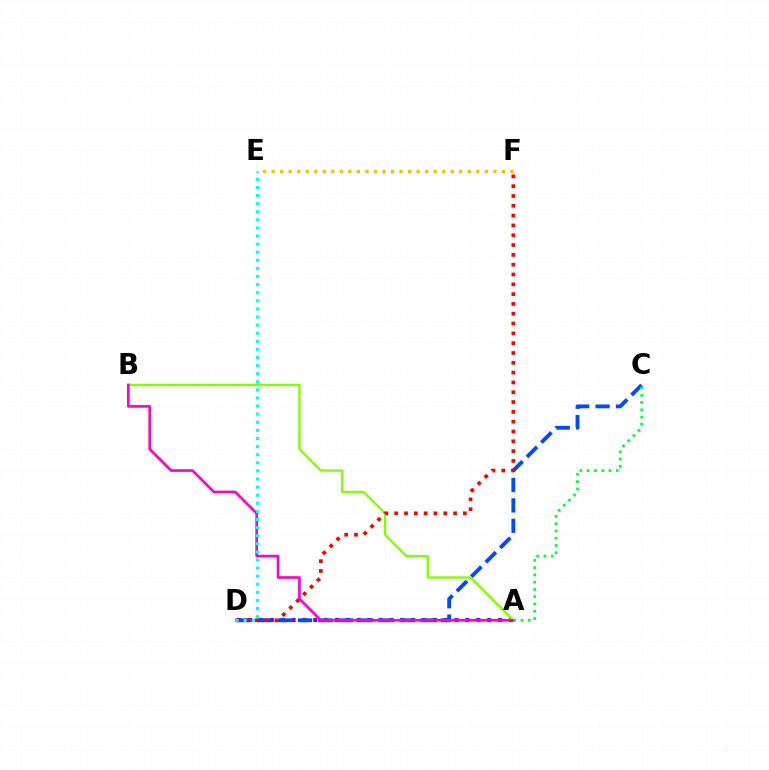{('A', 'D'): [{'color': '#7200ff', 'line_style': 'dotted', 'thickness': 2.95}], ('E', 'F'): [{'color': '#ffbd00', 'line_style': 'dotted', 'thickness': 2.32}], ('C', 'D'): [{'color': '#004bff', 'line_style': 'dashed', 'thickness': 2.77}], ('A', 'B'): [{'color': '#84ff00', 'line_style': 'solid', 'thickness': 1.7}, {'color': '#ff00cf', 'line_style': 'solid', 'thickness': 1.92}], ('D', 'F'): [{'color': '#ff0000', 'line_style': 'dotted', 'thickness': 2.67}], ('D', 'E'): [{'color': '#00fff6', 'line_style': 'dotted', 'thickness': 2.2}], ('A', 'C'): [{'color': '#00ff39', 'line_style': 'dotted', 'thickness': 1.97}]}